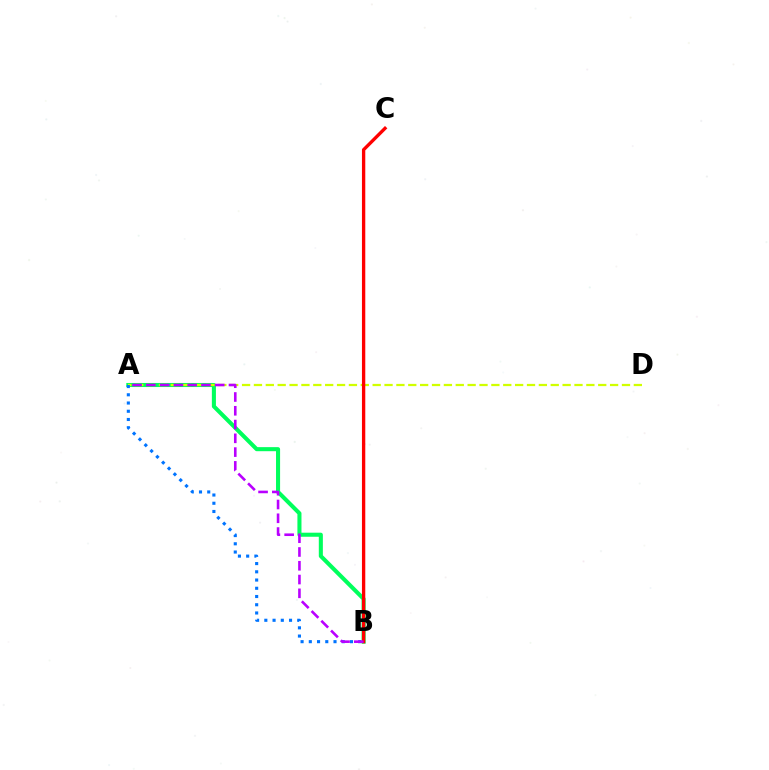{('A', 'B'): [{'color': '#00ff5c', 'line_style': 'solid', 'thickness': 2.93}, {'color': '#0074ff', 'line_style': 'dotted', 'thickness': 2.24}, {'color': '#b900ff', 'line_style': 'dashed', 'thickness': 1.87}], ('A', 'D'): [{'color': '#d1ff00', 'line_style': 'dashed', 'thickness': 1.61}], ('B', 'C'): [{'color': '#ff0000', 'line_style': 'solid', 'thickness': 2.4}]}